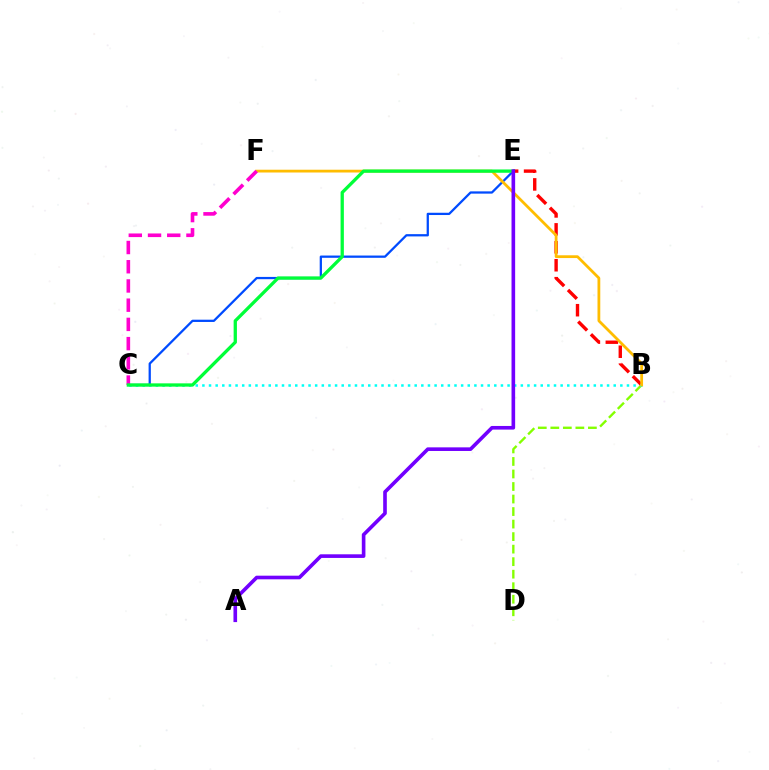{('B', 'D'): [{'color': '#84ff00', 'line_style': 'dashed', 'thickness': 1.7}], ('C', 'E'): [{'color': '#004bff', 'line_style': 'solid', 'thickness': 1.63}, {'color': '#00ff39', 'line_style': 'solid', 'thickness': 2.37}], ('B', 'E'): [{'color': '#ff0000', 'line_style': 'dashed', 'thickness': 2.44}], ('B', 'C'): [{'color': '#00fff6', 'line_style': 'dotted', 'thickness': 1.8}], ('B', 'F'): [{'color': '#ffbd00', 'line_style': 'solid', 'thickness': 2.0}], ('C', 'F'): [{'color': '#ff00cf', 'line_style': 'dashed', 'thickness': 2.61}], ('A', 'E'): [{'color': '#7200ff', 'line_style': 'solid', 'thickness': 2.61}]}